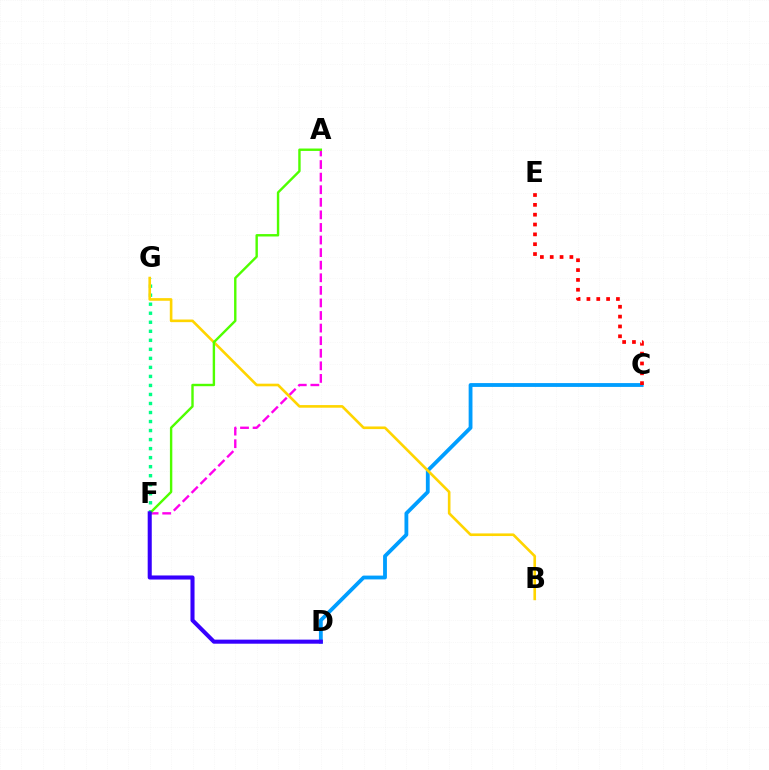{('A', 'F'): [{'color': '#ff00ed', 'line_style': 'dashed', 'thickness': 1.71}, {'color': '#4fff00', 'line_style': 'solid', 'thickness': 1.73}], ('C', 'D'): [{'color': '#009eff', 'line_style': 'solid', 'thickness': 2.75}], ('F', 'G'): [{'color': '#00ff86', 'line_style': 'dotted', 'thickness': 2.45}], ('B', 'G'): [{'color': '#ffd500', 'line_style': 'solid', 'thickness': 1.89}], ('C', 'E'): [{'color': '#ff0000', 'line_style': 'dotted', 'thickness': 2.67}], ('D', 'F'): [{'color': '#3700ff', 'line_style': 'solid', 'thickness': 2.93}]}